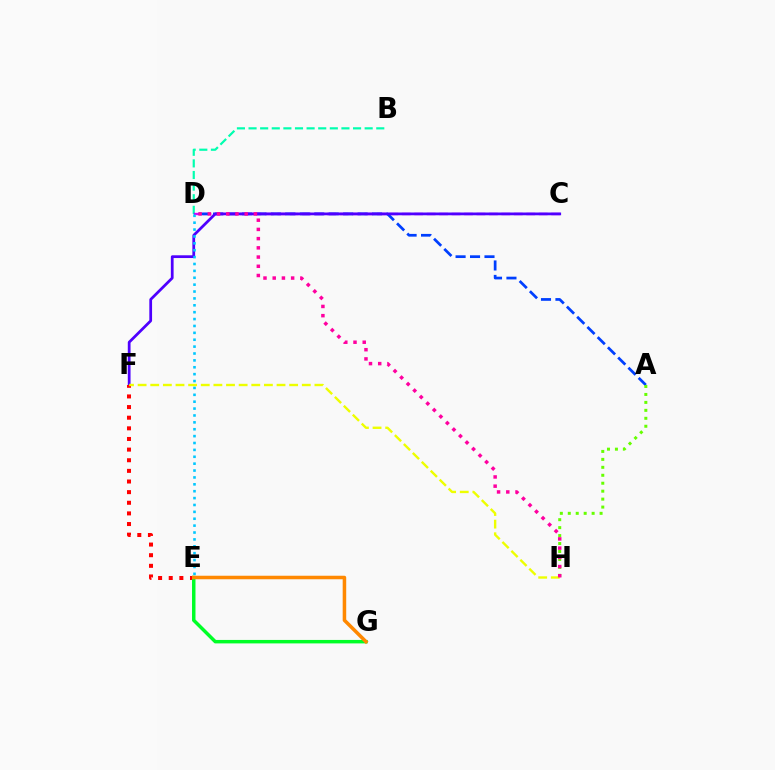{('B', 'D'): [{'color': '#00ffaf', 'line_style': 'dashed', 'thickness': 1.58}], ('C', 'D'): [{'color': '#d600ff', 'line_style': 'dashed', 'thickness': 1.69}], ('A', 'D'): [{'color': '#003fff', 'line_style': 'dashed', 'thickness': 1.96}], ('A', 'H'): [{'color': '#66ff00', 'line_style': 'dotted', 'thickness': 2.16}], ('C', 'F'): [{'color': '#4f00ff', 'line_style': 'solid', 'thickness': 1.98}], ('D', 'E'): [{'color': '#00c7ff', 'line_style': 'dotted', 'thickness': 1.87}], ('E', 'F'): [{'color': '#ff0000', 'line_style': 'dotted', 'thickness': 2.89}], ('F', 'H'): [{'color': '#eeff00', 'line_style': 'dashed', 'thickness': 1.72}], ('E', 'G'): [{'color': '#00ff27', 'line_style': 'solid', 'thickness': 2.49}, {'color': '#ff8800', 'line_style': 'solid', 'thickness': 2.54}], ('D', 'H'): [{'color': '#ff00a0', 'line_style': 'dotted', 'thickness': 2.5}]}